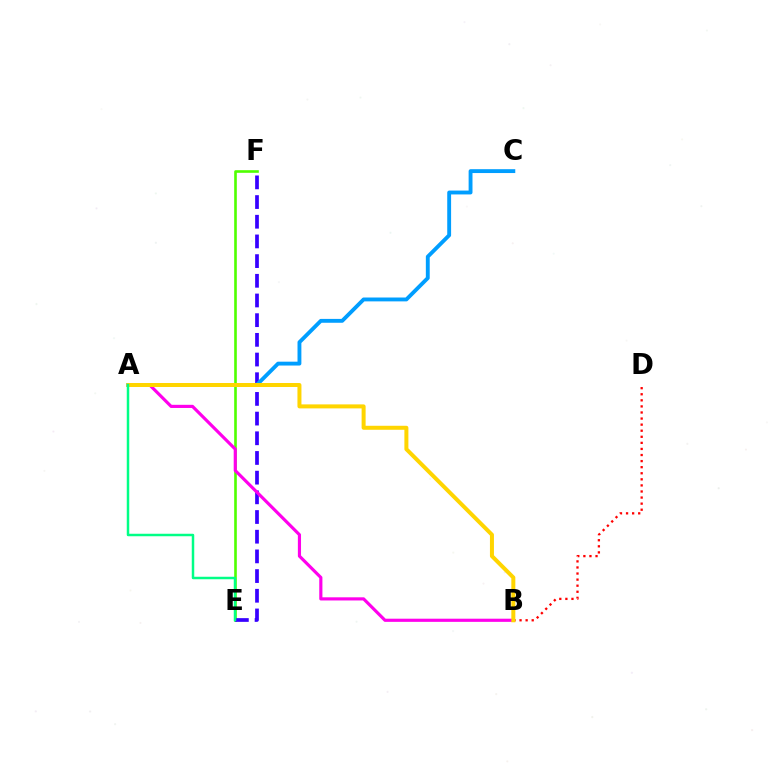{('B', 'D'): [{'color': '#ff0000', 'line_style': 'dotted', 'thickness': 1.65}], ('E', 'F'): [{'color': '#4fff00', 'line_style': 'solid', 'thickness': 1.89}, {'color': '#3700ff', 'line_style': 'dashed', 'thickness': 2.67}], ('A', 'C'): [{'color': '#009eff', 'line_style': 'solid', 'thickness': 2.78}], ('A', 'B'): [{'color': '#ff00ed', 'line_style': 'solid', 'thickness': 2.27}, {'color': '#ffd500', 'line_style': 'solid', 'thickness': 2.88}], ('A', 'E'): [{'color': '#00ff86', 'line_style': 'solid', 'thickness': 1.79}]}